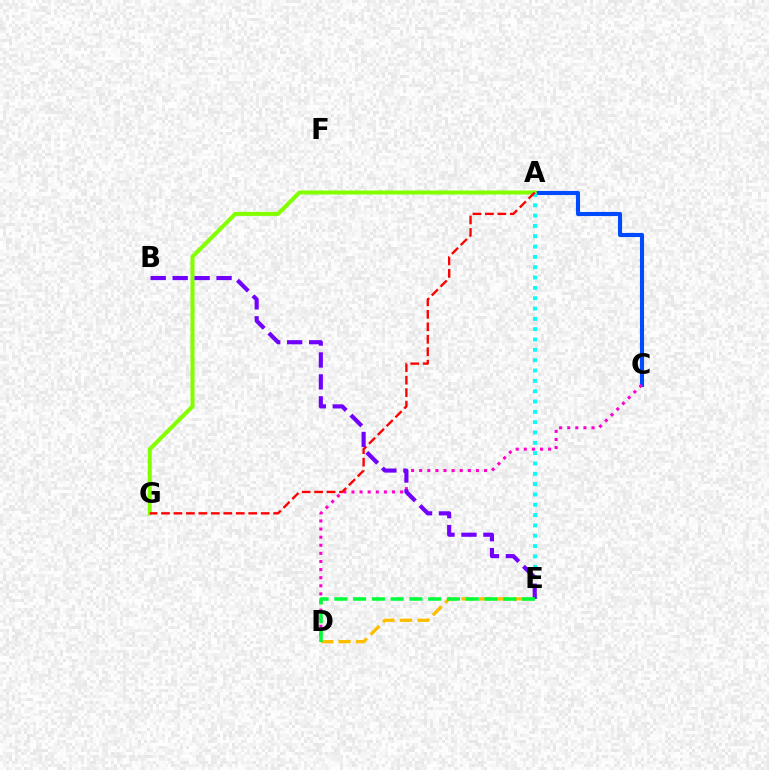{('A', 'C'): [{'color': '#004bff', 'line_style': 'solid', 'thickness': 2.95}], ('A', 'G'): [{'color': '#84ff00', 'line_style': 'solid', 'thickness': 2.93}, {'color': '#ff0000', 'line_style': 'dashed', 'thickness': 1.69}], ('A', 'E'): [{'color': '#00fff6', 'line_style': 'dotted', 'thickness': 2.81}], ('C', 'D'): [{'color': '#ff00cf', 'line_style': 'dotted', 'thickness': 2.2}], ('D', 'E'): [{'color': '#ffbd00', 'line_style': 'dashed', 'thickness': 2.39}, {'color': '#00ff39', 'line_style': 'dashed', 'thickness': 2.55}], ('B', 'E'): [{'color': '#7200ff', 'line_style': 'dashed', 'thickness': 2.98}]}